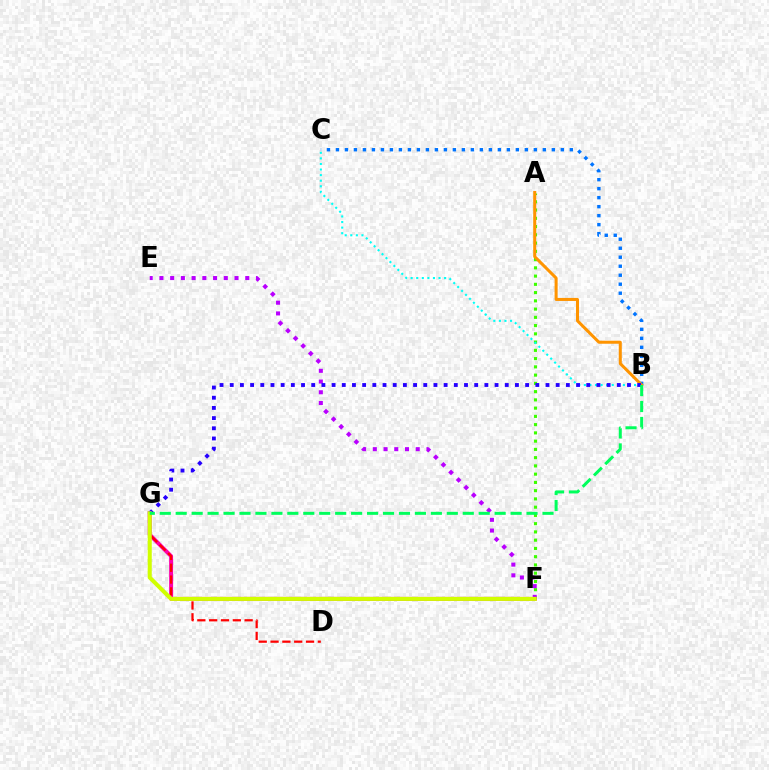{('A', 'F'): [{'color': '#3dff00', 'line_style': 'dotted', 'thickness': 2.24}], ('B', 'C'): [{'color': '#0074ff', 'line_style': 'dotted', 'thickness': 2.44}, {'color': '#00fff6', 'line_style': 'dotted', 'thickness': 1.52}], ('F', 'G'): [{'color': '#ff00ac', 'line_style': 'solid', 'thickness': 2.86}, {'color': '#d1ff00', 'line_style': 'solid', 'thickness': 2.92}], ('E', 'F'): [{'color': '#b900ff', 'line_style': 'dotted', 'thickness': 2.91}], ('A', 'B'): [{'color': '#ff9400', 'line_style': 'solid', 'thickness': 2.18}], ('D', 'G'): [{'color': '#ff0000', 'line_style': 'dashed', 'thickness': 1.61}], ('B', 'G'): [{'color': '#2500ff', 'line_style': 'dotted', 'thickness': 2.77}, {'color': '#00ff5c', 'line_style': 'dashed', 'thickness': 2.17}]}